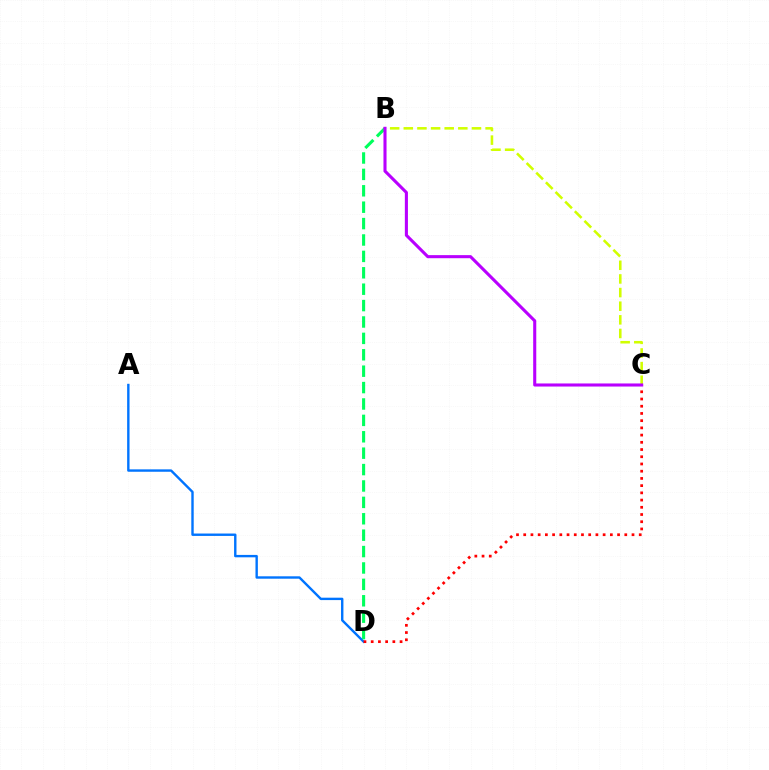{('A', 'D'): [{'color': '#0074ff', 'line_style': 'solid', 'thickness': 1.73}], ('B', 'C'): [{'color': '#d1ff00', 'line_style': 'dashed', 'thickness': 1.85}, {'color': '#b900ff', 'line_style': 'solid', 'thickness': 2.22}], ('C', 'D'): [{'color': '#ff0000', 'line_style': 'dotted', 'thickness': 1.96}], ('B', 'D'): [{'color': '#00ff5c', 'line_style': 'dashed', 'thickness': 2.23}]}